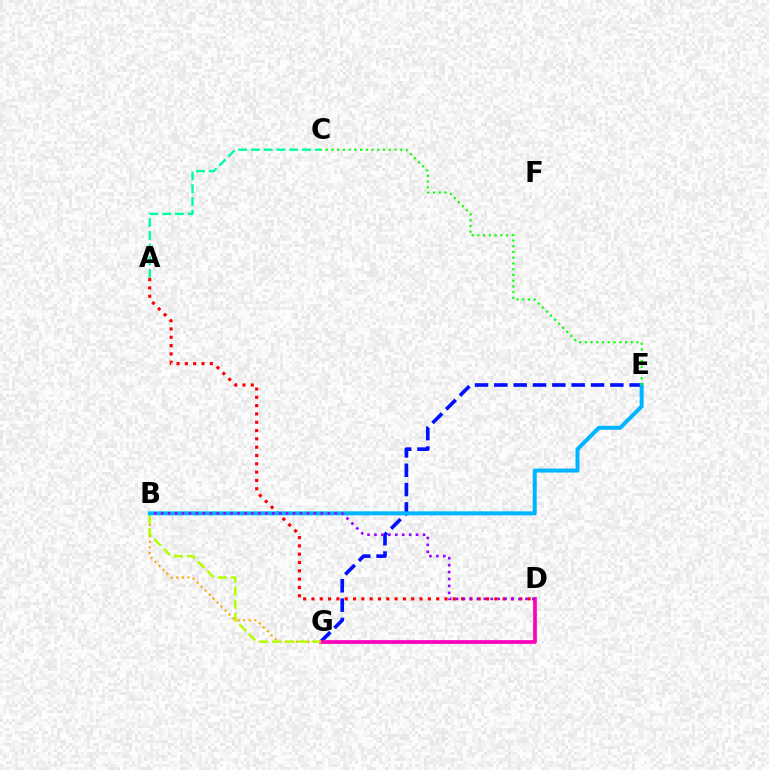{('E', 'G'): [{'color': '#0010ff', 'line_style': 'dashed', 'thickness': 2.63}], ('A', 'C'): [{'color': '#00ff9d', 'line_style': 'dashed', 'thickness': 1.73}], ('D', 'G'): [{'color': '#ff00bd', 'line_style': 'solid', 'thickness': 2.67}], ('B', 'G'): [{'color': '#ffa500', 'line_style': 'dotted', 'thickness': 1.53}, {'color': '#b3ff00', 'line_style': 'dashed', 'thickness': 1.8}], ('A', 'D'): [{'color': '#ff0000', 'line_style': 'dotted', 'thickness': 2.26}], ('B', 'E'): [{'color': '#00b5ff', 'line_style': 'solid', 'thickness': 2.87}], ('C', 'E'): [{'color': '#08ff00', 'line_style': 'dotted', 'thickness': 1.56}], ('B', 'D'): [{'color': '#9b00ff', 'line_style': 'dotted', 'thickness': 1.89}]}